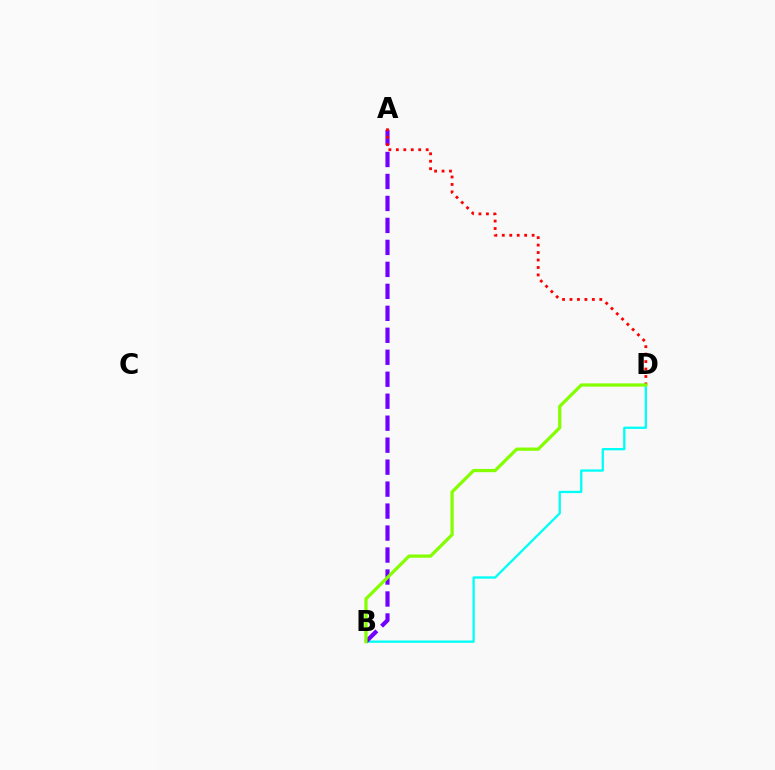{('B', 'D'): [{'color': '#00fff6', 'line_style': 'solid', 'thickness': 1.66}, {'color': '#84ff00', 'line_style': 'solid', 'thickness': 2.33}], ('A', 'B'): [{'color': '#7200ff', 'line_style': 'dashed', 'thickness': 2.99}], ('A', 'D'): [{'color': '#ff0000', 'line_style': 'dotted', 'thickness': 2.03}]}